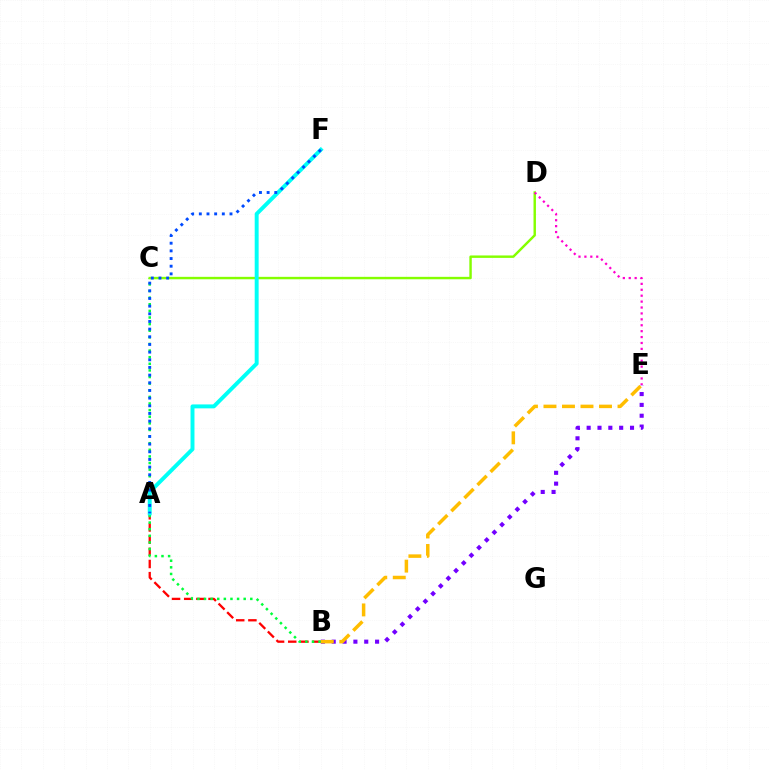{('B', 'E'): [{'color': '#7200ff', 'line_style': 'dotted', 'thickness': 2.95}, {'color': '#ffbd00', 'line_style': 'dashed', 'thickness': 2.51}], ('A', 'B'): [{'color': '#ff0000', 'line_style': 'dashed', 'thickness': 1.65}], ('B', 'C'): [{'color': '#00ff39', 'line_style': 'dotted', 'thickness': 1.8}], ('C', 'D'): [{'color': '#84ff00', 'line_style': 'solid', 'thickness': 1.75}], ('D', 'E'): [{'color': '#ff00cf', 'line_style': 'dotted', 'thickness': 1.61}], ('A', 'F'): [{'color': '#00fff6', 'line_style': 'solid', 'thickness': 2.83}, {'color': '#004bff', 'line_style': 'dotted', 'thickness': 2.08}]}